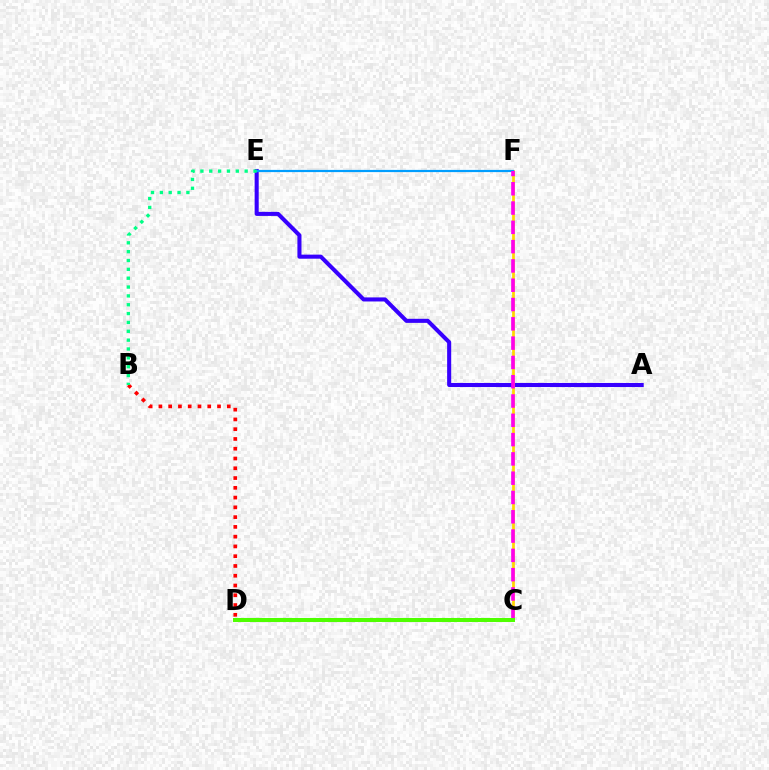{('A', 'E'): [{'color': '#3700ff', 'line_style': 'solid', 'thickness': 2.93}], ('C', 'F'): [{'color': '#ffd500', 'line_style': 'solid', 'thickness': 1.97}, {'color': '#ff00ed', 'line_style': 'dashed', 'thickness': 2.62}], ('B', 'D'): [{'color': '#ff0000', 'line_style': 'dotted', 'thickness': 2.65}], ('E', 'F'): [{'color': '#009eff', 'line_style': 'solid', 'thickness': 1.59}], ('B', 'E'): [{'color': '#00ff86', 'line_style': 'dotted', 'thickness': 2.4}], ('C', 'D'): [{'color': '#4fff00', 'line_style': 'solid', 'thickness': 2.9}]}